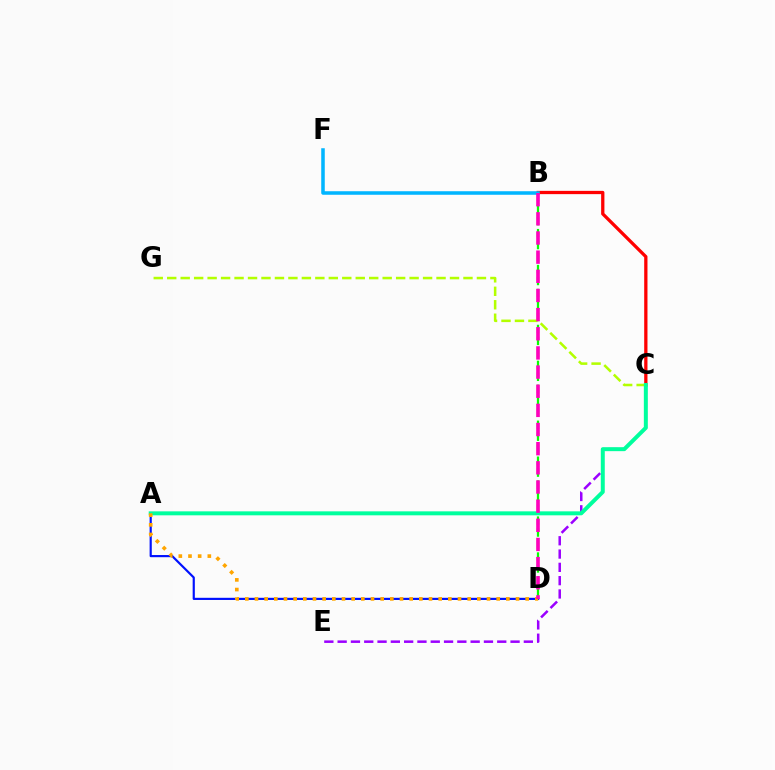{('B', 'D'): [{'color': '#08ff00', 'line_style': 'dashed', 'thickness': 1.63}, {'color': '#ff00bd', 'line_style': 'dashed', 'thickness': 2.6}], ('C', 'G'): [{'color': '#b3ff00', 'line_style': 'dashed', 'thickness': 1.83}], ('B', 'C'): [{'color': '#ff0000', 'line_style': 'solid', 'thickness': 2.36}], ('A', 'D'): [{'color': '#0010ff', 'line_style': 'solid', 'thickness': 1.56}, {'color': '#ffa500', 'line_style': 'dotted', 'thickness': 2.63}], ('C', 'E'): [{'color': '#9b00ff', 'line_style': 'dashed', 'thickness': 1.81}], ('B', 'F'): [{'color': '#00b5ff', 'line_style': 'solid', 'thickness': 2.55}], ('A', 'C'): [{'color': '#00ff9d', 'line_style': 'solid', 'thickness': 2.86}]}